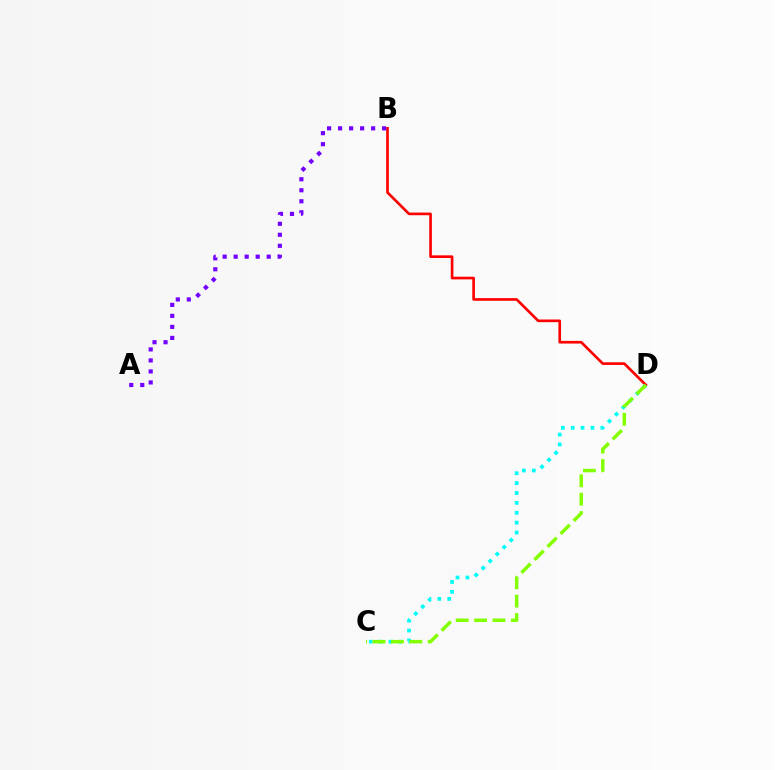{('B', 'D'): [{'color': '#ff0000', 'line_style': 'solid', 'thickness': 1.91}], ('C', 'D'): [{'color': '#00fff6', 'line_style': 'dotted', 'thickness': 2.68}, {'color': '#84ff00', 'line_style': 'dashed', 'thickness': 2.5}], ('A', 'B'): [{'color': '#7200ff', 'line_style': 'dotted', 'thickness': 2.99}]}